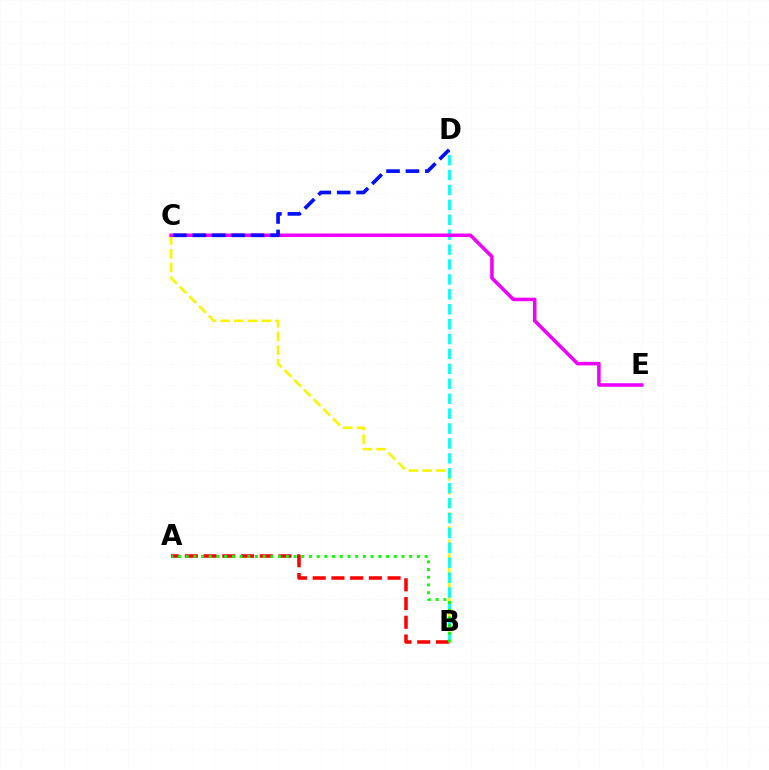{('B', 'C'): [{'color': '#fcf500', 'line_style': 'dashed', 'thickness': 1.86}], ('B', 'D'): [{'color': '#00fff6', 'line_style': 'dashed', 'thickness': 2.03}], ('A', 'B'): [{'color': '#ff0000', 'line_style': 'dashed', 'thickness': 2.54}, {'color': '#08ff00', 'line_style': 'dotted', 'thickness': 2.09}], ('C', 'E'): [{'color': '#ee00ff', 'line_style': 'solid', 'thickness': 2.55}], ('C', 'D'): [{'color': '#0010ff', 'line_style': 'dashed', 'thickness': 2.64}]}